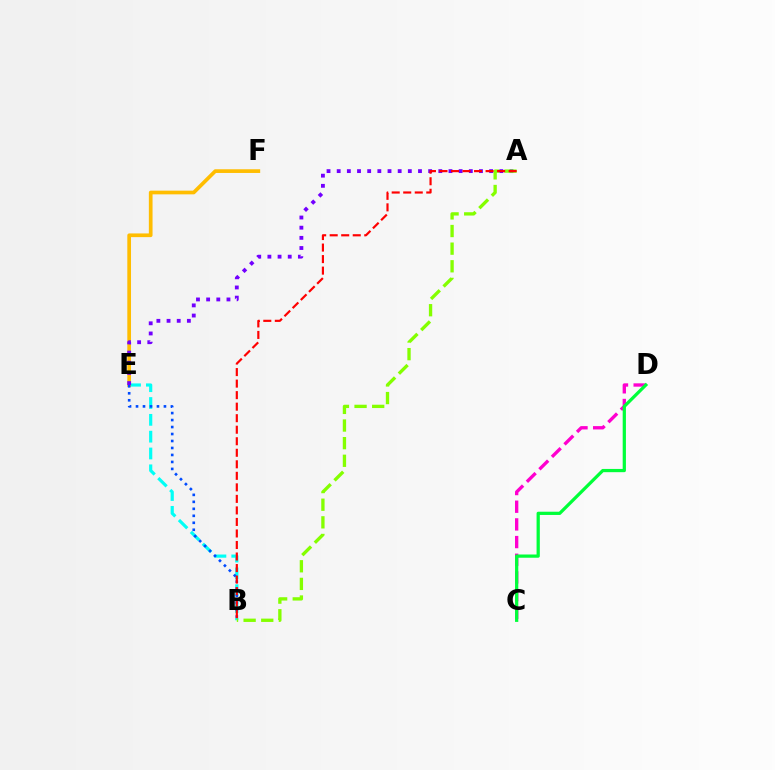{('B', 'E'): [{'color': '#00fff6', 'line_style': 'dashed', 'thickness': 2.29}, {'color': '#004bff', 'line_style': 'dotted', 'thickness': 1.9}], ('E', 'F'): [{'color': '#ffbd00', 'line_style': 'solid', 'thickness': 2.66}], ('A', 'E'): [{'color': '#7200ff', 'line_style': 'dotted', 'thickness': 2.76}], ('C', 'D'): [{'color': '#ff00cf', 'line_style': 'dashed', 'thickness': 2.4}, {'color': '#00ff39', 'line_style': 'solid', 'thickness': 2.33}], ('A', 'B'): [{'color': '#84ff00', 'line_style': 'dashed', 'thickness': 2.39}, {'color': '#ff0000', 'line_style': 'dashed', 'thickness': 1.57}]}